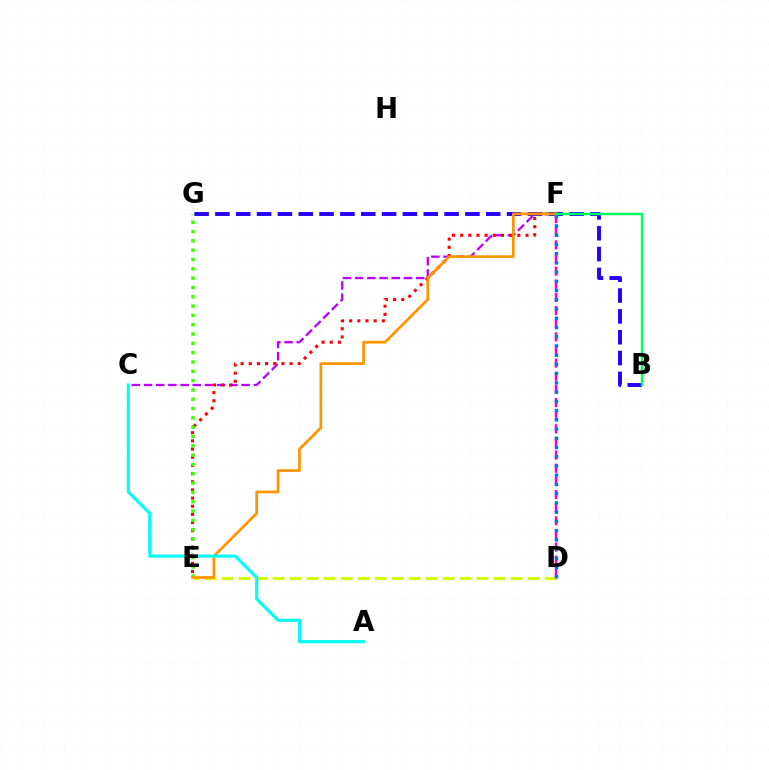{('C', 'F'): [{'color': '#b900ff', 'line_style': 'dashed', 'thickness': 1.66}], ('B', 'G'): [{'color': '#2500ff', 'line_style': 'dashed', 'thickness': 2.83}], ('D', 'E'): [{'color': '#d1ff00', 'line_style': 'dashed', 'thickness': 2.31}], ('E', 'F'): [{'color': '#ff0000', 'line_style': 'dotted', 'thickness': 2.22}, {'color': '#ff9400', 'line_style': 'solid', 'thickness': 1.95}], ('E', 'G'): [{'color': '#3dff00', 'line_style': 'dotted', 'thickness': 2.53}], ('A', 'C'): [{'color': '#00fff6', 'line_style': 'solid', 'thickness': 2.24}], ('D', 'F'): [{'color': '#ff00ac', 'line_style': 'dashed', 'thickness': 1.79}, {'color': '#0074ff', 'line_style': 'dotted', 'thickness': 2.51}], ('B', 'F'): [{'color': '#00ff5c', 'line_style': 'solid', 'thickness': 1.76}]}